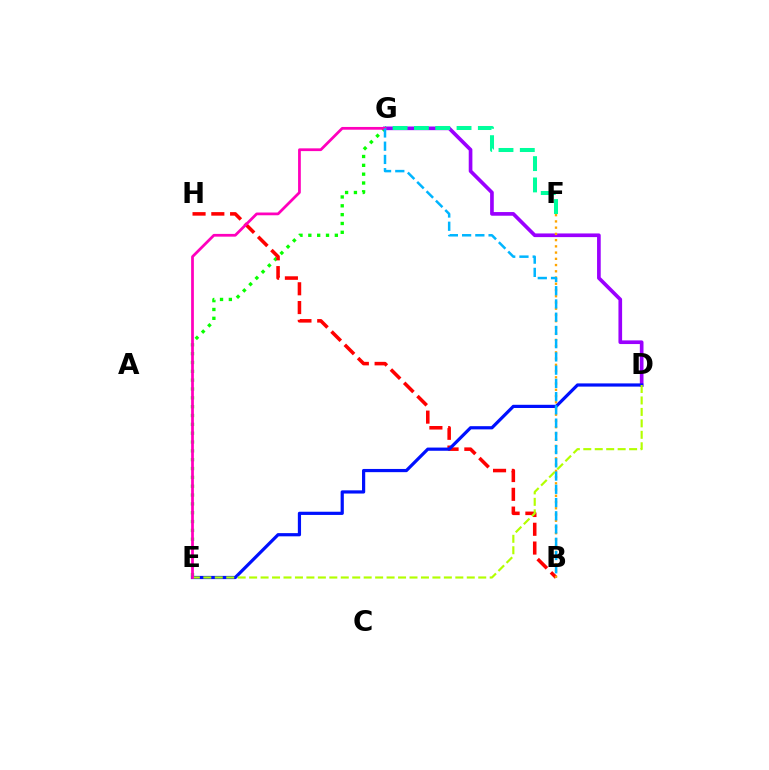{('E', 'G'): [{'color': '#08ff00', 'line_style': 'dotted', 'thickness': 2.4}, {'color': '#ff00bd', 'line_style': 'solid', 'thickness': 1.98}], ('B', 'H'): [{'color': '#ff0000', 'line_style': 'dashed', 'thickness': 2.55}], ('D', 'G'): [{'color': '#9b00ff', 'line_style': 'solid', 'thickness': 2.64}], ('D', 'E'): [{'color': '#0010ff', 'line_style': 'solid', 'thickness': 2.31}, {'color': '#b3ff00', 'line_style': 'dashed', 'thickness': 1.56}], ('B', 'F'): [{'color': '#ffa500', 'line_style': 'dotted', 'thickness': 1.69}], ('F', 'G'): [{'color': '#00ff9d', 'line_style': 'dashed', 'thickness': 2.9}], ('B', 'G'): [{'color': '#00b5ff', 'line_style': 'dashed', 'thickness': 1.8}]}